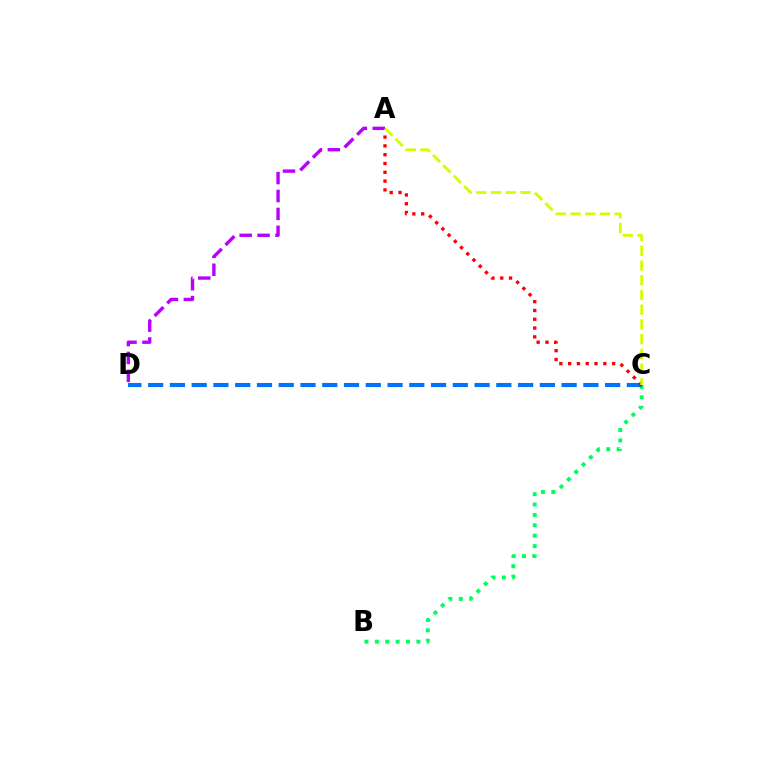{('B', 'C'): [{'color': '#00ff5c', 'line_style': 'dotted', 'thickness': 2.82}], ('C', 'D'): [{'color': '#0074ff', 'line_style': 'dashed', 'thickness': 2.96}], ('A', 'C'): [{'color': '#ff0000', 'line_style': 'dotted', 'thickness': 2.39}, {'color': '#d1ff00', 'line_style': 'dashed', 'thickness': 2.0}], ('A', 'D'): [{'color': '#b900ff', 'line_style': 'dashed', 'thickness': 2.43}]}